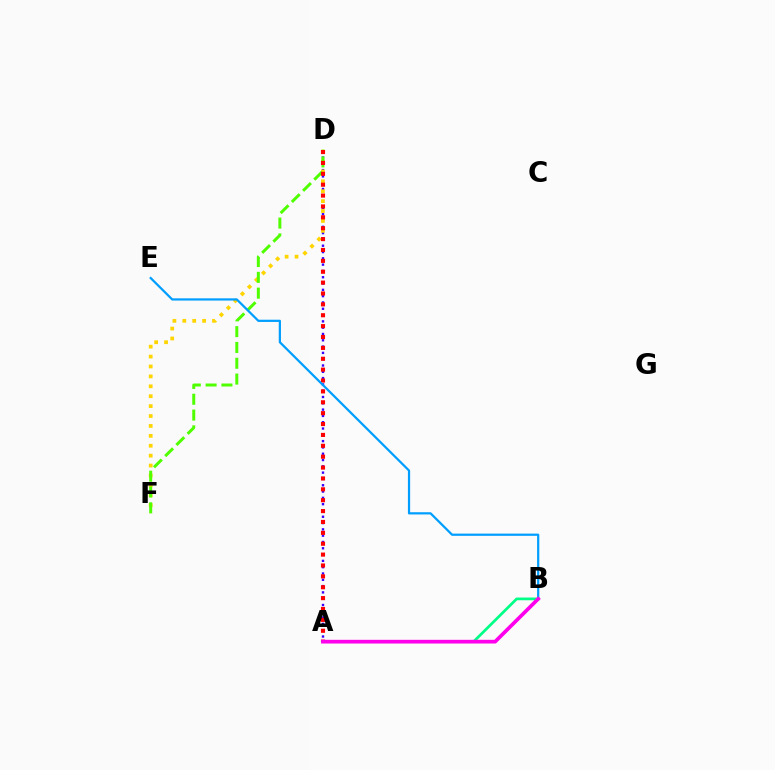{('A', 'D'): [{'color': '#3700ff', 'line_style': 'dotted', 'thickness': 1.71}, {'color': '#ff0000', 'line_style': 'dotted', 'thickness': 2.96}], ('D', 'F'): [{'color': '#ffd500', 'line_style': 'dotted', 'thickness': 2.69}, {'color': '#4fff00', 'line_style': 'dashed', 'thickness': 2.15}], ('B', 'E'): [{'color': '#009eff', 'line_style': 'solid', 'thickness': 1.6}], ('A', 'B'): [{'color': '#00ff86', 'line_style': 'solid', 'thickness': 1.95}, {'color': '#ff00ed', 'line_style': 'solid', 'thickness': 2.66}]}